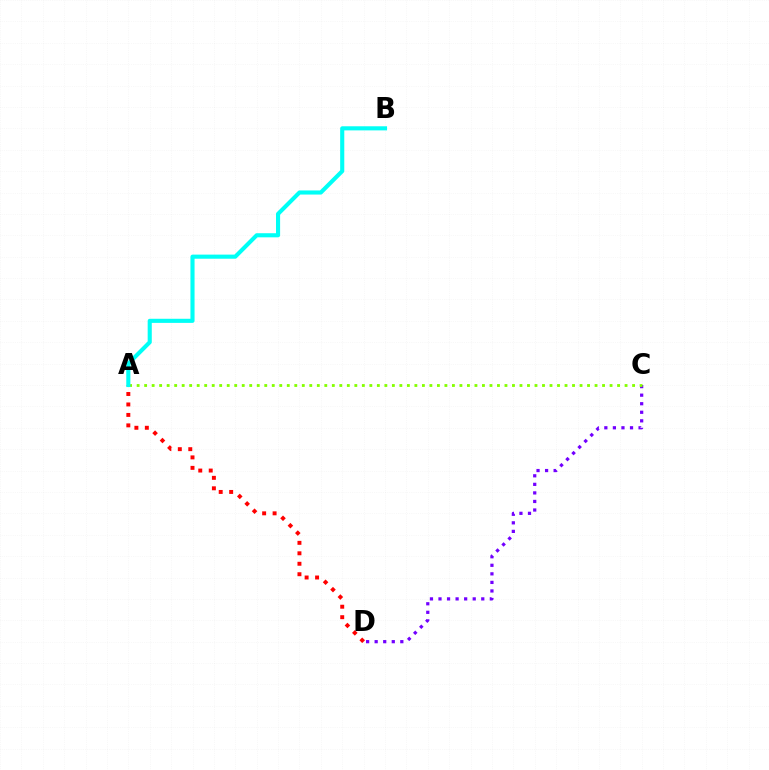{('C', 'D'): [{'color': '#7200ff', 'line_style': 'dotted', 'thickness': 2.32}], ('A', 'C'): [{'color': '#84ff00', 'line_style': 'dotted', 'thickness': 2.04}], ('A', 'D'): [{'color': '#ff0000', 'line_style': 'dotted', 'thickness': 2.84}], ('A', 'B'): [{'color': '#00fff6', 'line_style': 'solid', 'thickness': 2.96}]}